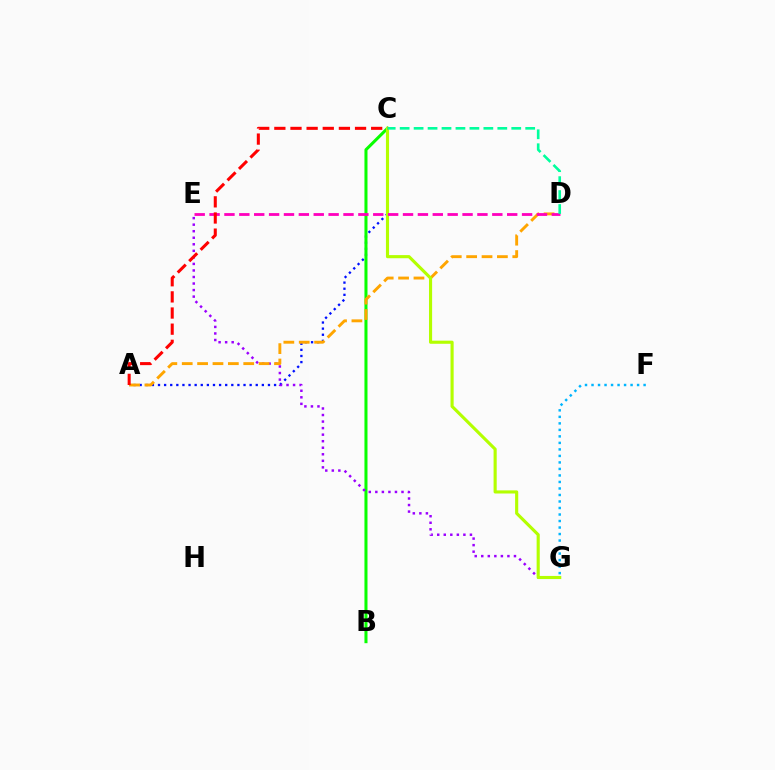{('A', 'C'): [{'color': '#0010ff', 'line_style': 'dotted', 'thickness': 1.66}, {'color': '#ff0000', 'line_style': 'dashed', 'thickness': 2.19}], ('F', 'G'): [{'color': '#00b5ff', 'line_style': 'dotted', 'thickness': 1.77}], ('B', 'C'): [{'color': '#08ff00', 'line_style': 'solid', 'thickness': 2.19}], ('E', 'G'): [{'color': '#9b00ff', 'line_style': 'dotted', 'thickness': 1.78}], ('A', 'D'): [{'color': '#ffa500', 'line_style': 'dashed', 'thickness': 2.09}], ('C', 'G'): [{'color': '#b3ff00', 'line_style': 'solid', 'thickness': 2.25}], ('D', 'E'): [{'color': '#ff00bd', 'line_style': 'dashed', 'thickness': 2.02}], ('C', 'D'): [{'color': '#00ff9d', 'line_style': 'dashed', 'thickness': 1.89}]}